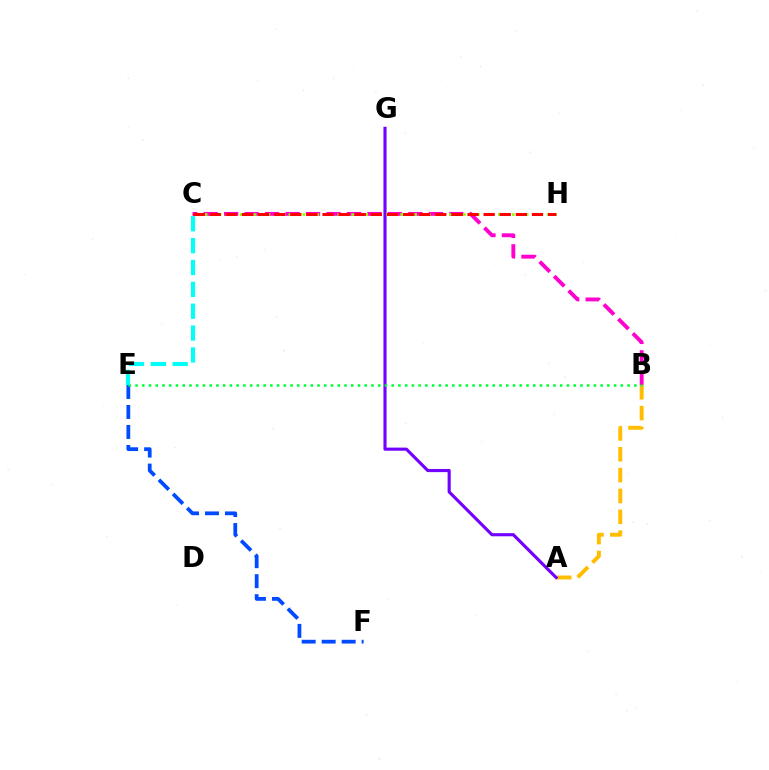{('E', 'F'): [{'color': '#004bff', 'line_style': 'dashed', 'thickness': 2.72}], ('A', 'B'): [{'color': '#ffbd00', 'line_style': 'dashed', 'thickness': 2.83}], ('B', 'C'): [{'color': '#ff00cf', 'line_style': 'dashed', 'thickness': 2.78}], ('A', 'G'): [{'color': '#7200ff', 'line_style': 'solid', 'thickness': 2.25}], ('B', 'E'): [{'color': '#00ff39', 'line_style': 'dotted', 'thickness': 1.83}], ('C', 'H'): [{'color': '#84ff00', 'line_style': 'dotted', 'thickness': 1.9}, {'color': '#ff0000', 'line_style': 'dashed', 'thickness': 2.19}], ('C', 'E'): [{'color': '#00fff6', 'line_style': 'dashed', 'thickness': 2.97}]}